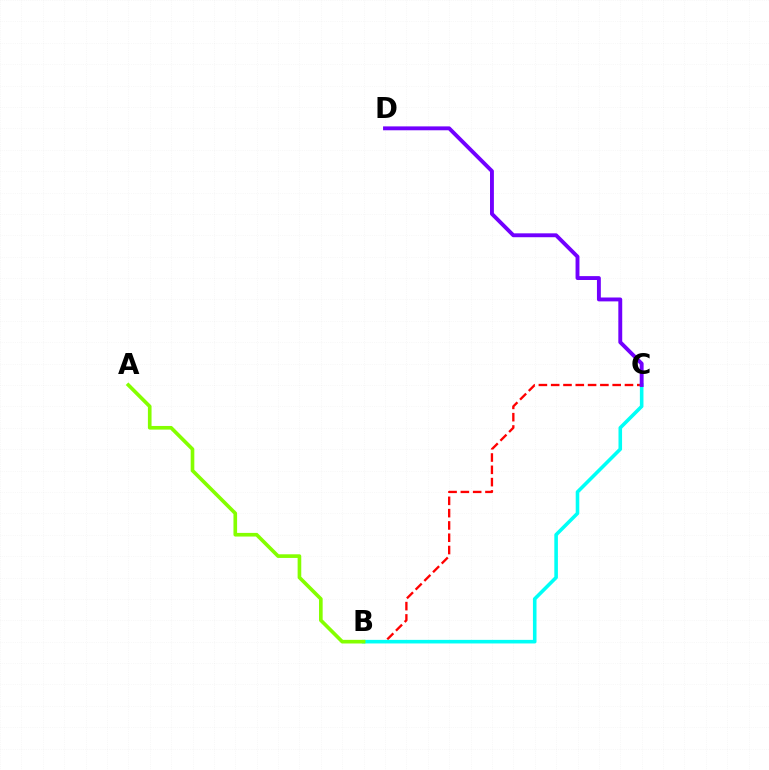{('B', 'C'): [{'color': '#ff0000', 'line_style': 'dashed', 'thickness': 1.67}, {'color': '#00fff6', 'line_style': 'solid', 'thickness': 2.58}], ('C', 'D'): [{'color': '#7200ff', 'line_style': 'solid', 'thickness': 2.8}], ('A', 'B'): [{'color': '#84ff00', 'line_style': 'solid', 'thickness': 2.62}]}